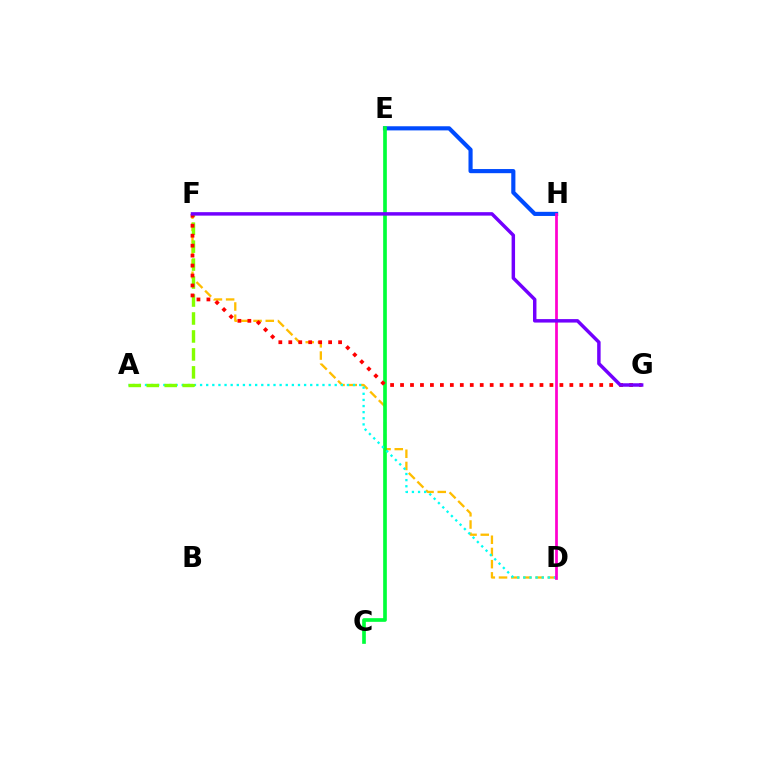{('E', 'H'): [{'color': '#004bff', 'line_style': 'solid', 'thickness': 2.98}], ('D', 'F'): [{'color': '#ffbd00', 'line_style': 'dashed', 'thickness': 1.66}], ('C', 'E'): [{'color': '#00ff39', 'line_style': 'solid', 'thickness': 2.64}], ('A', 'D'): [{'color': '#00fff6', 'line_style': 'dotted', 'thickness': 1.66}], ('D', 'H'): [{'color': '#ff00cf', 'line_style': 'solid', 'thickness': 1.97}], ('A', 'F'): [{'color': '#84ff00', 'line_style': 'dashed', 'thickness': 2.44}], ('F', 'G'): [{'color': '#ff0000', 'line_style': 'dotted', 'thickness': 2.71}, {'color': '#7200ff', 'line_style': 'solid', 'thickness': 2.49}]}